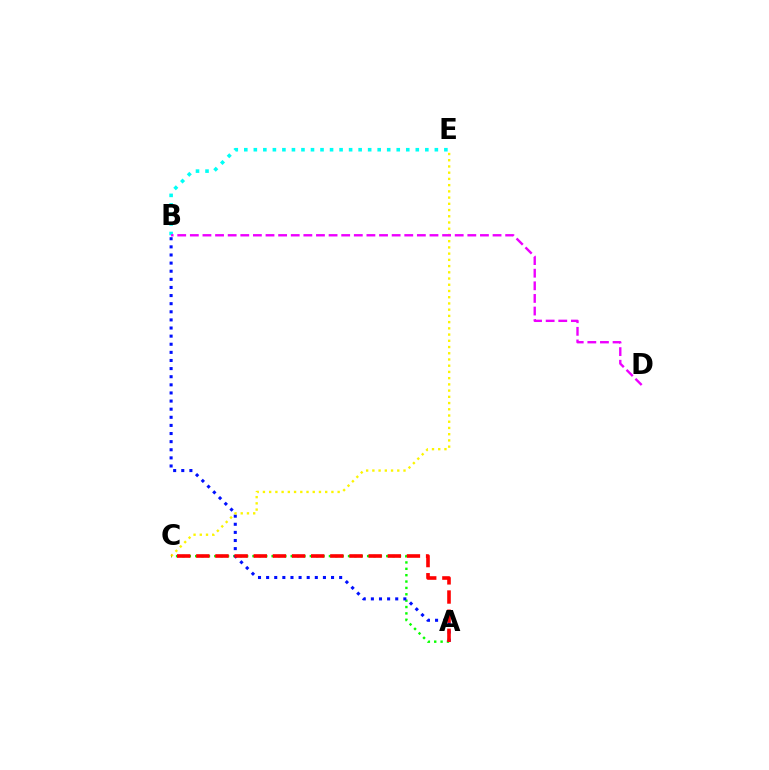{('B', 'E'): [{'color': '#00fff6', 'line_style': 'dotted', 'thickness': 2.59}], ('A', 'C'): [{'color': '#08ff00', 'line_style': 'dotted', 'thickness': 1.73}, {'color': '#ff0000', 'line_style': 'dashed', 'thickness': 2.6}], ('A', 'B'): [{'color': '#0010ff', 'line_style': 'dotted', 'thickness': 2.21}], ('C', 'E'): [{'color': '#fcf500', 'line_style': 'dotted', 'thickness': 1.69}], ('B', 'D'): [{'color': '#ee00ff', 'line_style': 'dashed', 'thickness': 1.71}]}